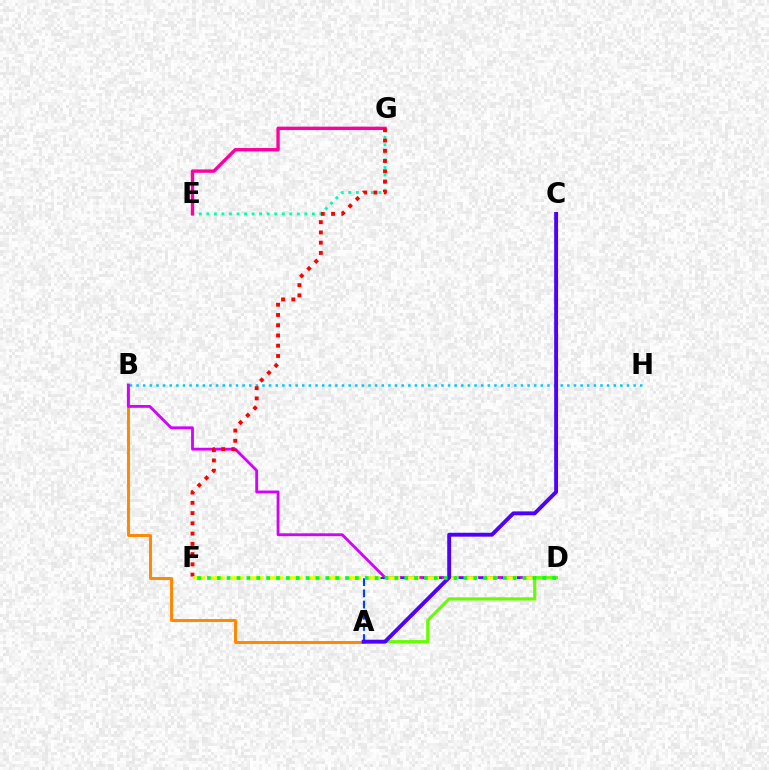{('E', 'G'): [{'color': '#00ffaf', 'line_style': 'dotted', 'thickness': 2.05}, {'color': '#ff00a0', 'line_style': 'solid', 'thickness': 2.43}], ('B', 'H'): [{'color': '#00c7ff', 'line_style': 'dotted', 'thickness': 1.8}], ('A', 'B'): [{'color': '#ff8800', 'line_style': 'solid', 'thickness': 2.12}], ('B', 'D'): [{'color': '#d600ff', 'line_style': 'solid', 'thickness': 2.03}], ('A', 'D'): [{'color': '#003fff', 'line_style': 'dashed', 'thickness': 1.52}, {'color': '#66ff00', 'line_style': 'solid', 'thickness': 2.28}], ('F', 'G'): [{'color': '#ff0000', 'line_style': 'dotted', 'thickness': 2.79}], ('D', 'F'): [{'color': '#eeff00', 'line_style': 'dashed', 'thickness': 2.65}, {'color': '#00ff27', 'line_style': 'dotted', 'thickness': 2.68}], ('A', 'C'): [{'color': '#4f00ff', 'line_style': 'solid', 'thickness': 2.8}]}